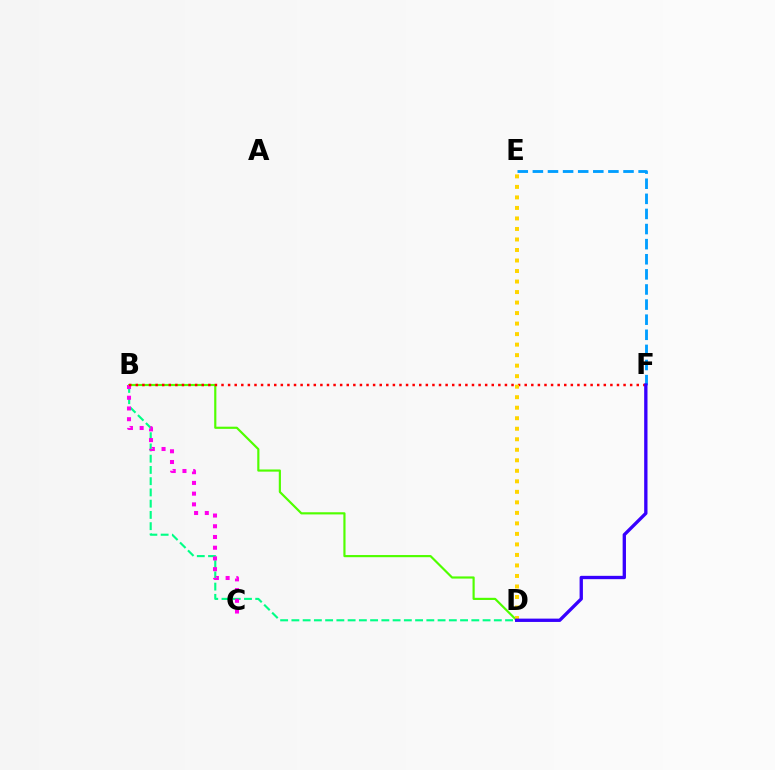{('B', 'D'): [{'color': '#00ff86', 'line_style': 'dashed', 'thickness': 1.53}, {'color': '#4fff00', 'line_style': 'solid', 'thickness': 1.56}], ('B', 'C'): [{'color': '#ff00ed', 'line_style': 'dotted', 'thickness': 2.91}], ('B', 'F'): [{'color': '#ff0000', 'line_style': 'dotted', 'thickness': 1.79}], ('D', 'E'): [{'color': '#ffd500', 'line_style': 'dotted', 'thickness': 2.86}], ('E', 'F'): [{'color': '#009eff', 'line_style': 'dashed', 'thickness': 2.05}], ('D', 'F'): [{'color': '#3700ff', 'line_style': 'solid', 'thickness': 2.4}]}